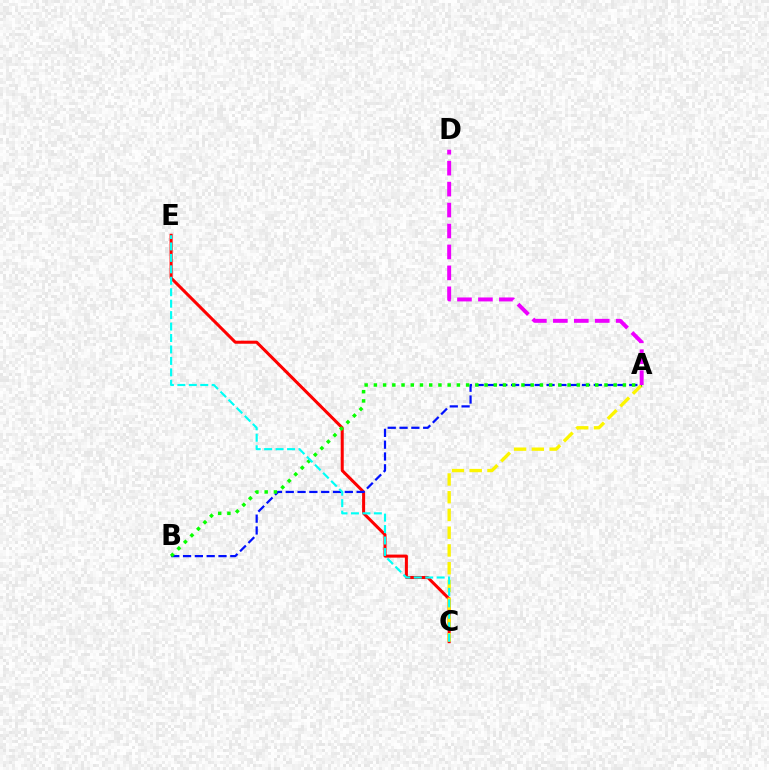{('C', 'E'): [{'color': '#ff0000', 'line_style': 'solid', 'thickness': 2.18}, {'color': '#00fff6', 'line_style': 'dashed', 'thickness': 1.55}], ('A', 'C'): [{'color': '#fcf500', 'line_style': 'dashed', 'thickness': 2.41}], ('A', 'B'): [{'color': '#0010ff', 'line_style': 'dashed', 'thickness': 1.61}, {'color': '#08ff00', 'line_style': 'dotted', 'thickness': 2.51}], ('A', 'D'): [{'color': '#ee00ff', 'line_style': 'dashed', 'thickness': 2.85}]}